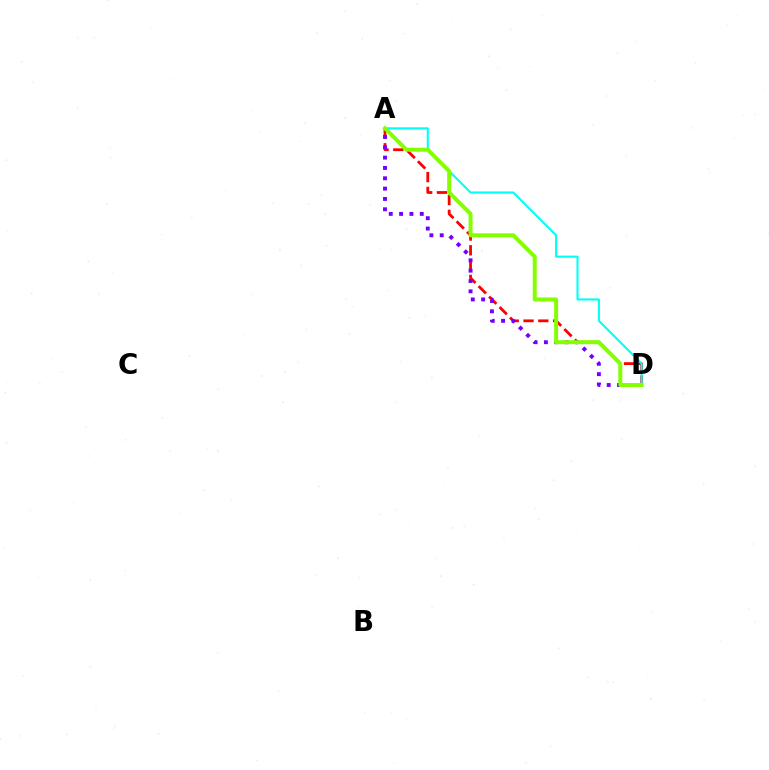{('A', 'D'): [{'color': '#ff0000', 'line_style': 'dashed', 'thickness': 2.01}, {'color': '#7200ff', 'line_style': 'dotted', 'thickness': 2.81}, {'color': '#00fff6', 'line_style': 'solid', 'thickness': 1.51}, {'color': '#84ff00', 'line_style': 'solid', 'thickness': 2.87}]}